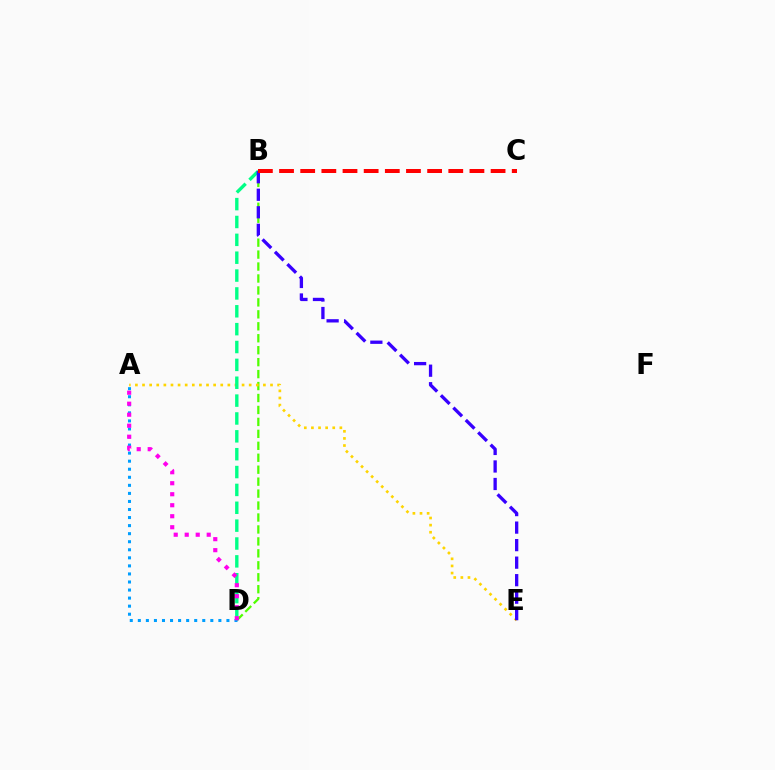{('B', 'D'): [{'color': '#4fff00', 'line_style': 'dashed', 'thickness': 1.62}, {'color': '#00ff86', 'line_style': 'dashed', 'thickness': 2.43}], ('A', 'E'): [{'color': '#ffd500', 'line_style': 'dotted', 'thickness': 1.93}], ('A', 'D'): [{'color': '#009eff', 'line_style': 'dotted', 'thickness': 2.19}, {'color': '#ff00ed', 'line_style': 'dotted', 'thickness': 2.99}], ('B', 'E'): [{'color': '#3700ff', 'line_style': 'dashed', 'thickness': 2.38}], ('B', 'C'): [{'color': '#ff0000', 'line_style': 'dashed', 'thickness': 2.87}]}